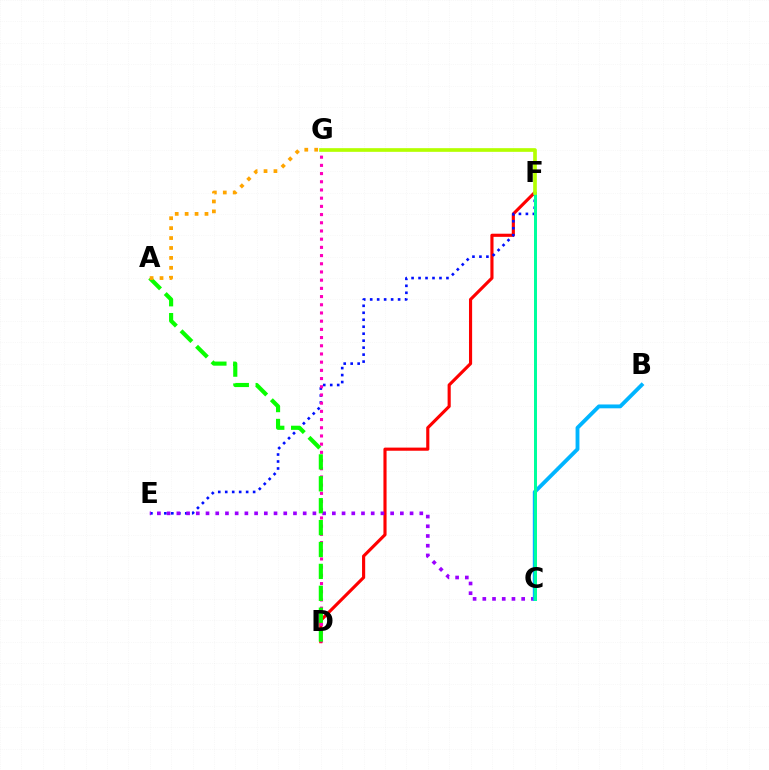{('D', 'F'): [{'color': '#ff0000', 'line_style': 'solid', 'thickness': 2.26}], ('E', 'F'): [{'color': '#0010ff', 'line_style': 'dotted', 'thickness': 1.89}], ('C', 'E'): [{'color': '#9b00ff', 'line_style': 'dotted', 'thickness': 2.64}], ('D', 'G'): [{'color': '#ff00bd', 'line_style': 'dotted', 'thickness': 2.23}], ('B', 'C'): [{'color': '#00b5ff', 'line_style': 'solid', 'thickness': 2.77}], ('C', 'F'): [{'color': '#00ff9d', 'line_style': 'solid', 'thickness': 2.15}], ('F', 'G'): [{'color': '#b3ff00', 'line_style': 'solid', 'thickness': 2.64}], ('A', 'D'): [{'color': '#08ff00', 'line_style': 'dashed', 'thickness': 2.97}], ('A', 'G'): [{'color': '#ffa500', 'line_style': 'dotted', 'thickness': 2.7}]}